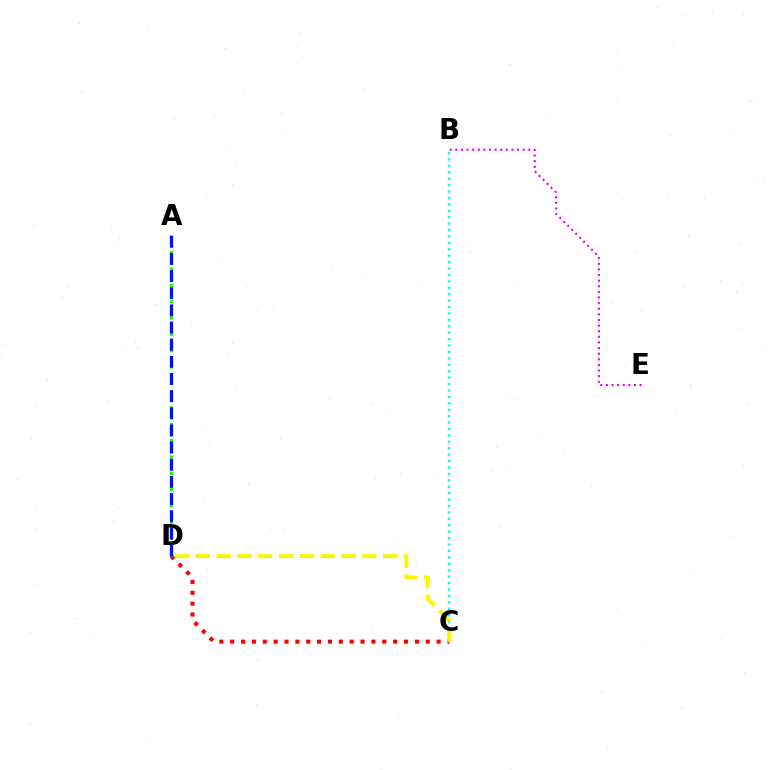{('C', 'D'): [{'color': '#ff0000', 'line_style': 'dotted', 'thickness': 2.95}, {'color': '#fcf500', 'line_style': 'dashed', 'thickness': 2.83}], ('B', 'C'): [{'color': '#00fff6', 'line_style': 'dotted', 'thickness': 1.74}], ('B', 'E'): [{'color': '#ee00ff', 'line_style': 'dotted', 'thickness': 1.53}], ('A', 'D'): [{'color': '#08ff00', 'line_style': 'dotted', 'thickness': 2.22}, {'color': '#0010ff', 'line_style': 'dashed', 'thickness': 2.33}]}